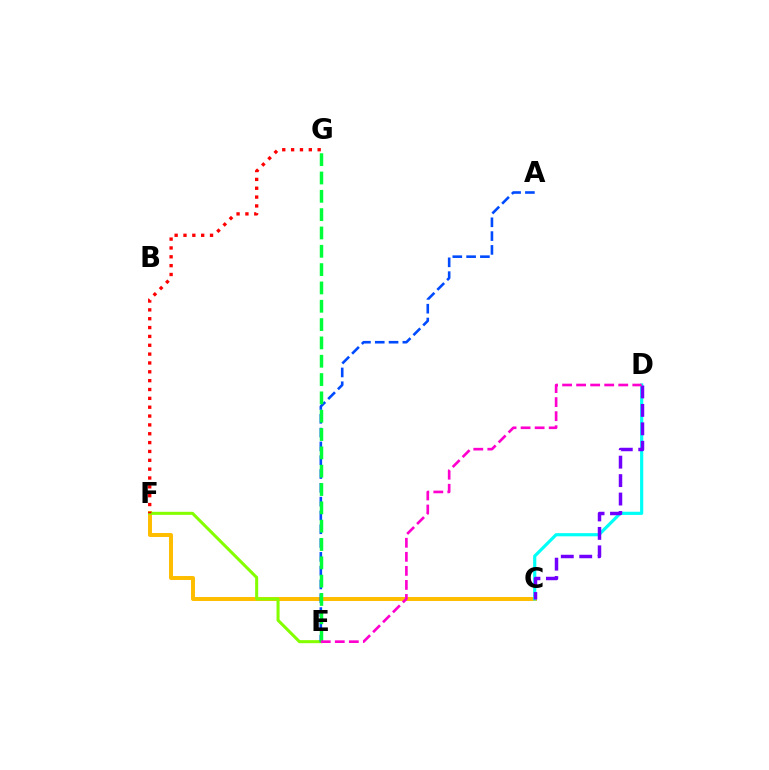{('C', 'F'): [{'color': '#ffbd00', 'line_style': 'solid', 'thickness': 2.86}], ('E', 'F'): [{'color': '#84ff00', 'line_style': 'solid', 'thickness': 2.19}], ('A', 'E'): [{'color': '#004bff', 'line_style': 'dashed', 'thickness': 1.88}], ('C', 'D'): [{'color': '#00fff6', 'line_style': 'solid', 'thickness': 2.28}, {'color': '#7200ff', 'line_style': 'dashed', 'thickness': 2.51}], ('E', 'G'): [{'color': '#00ff39', 'line_style': 'dashed', 'thickness': 2.49}], ('F', 'G'): [{'color': '#ff0000', 'line_style': 'dotted', 'thickness': 2.4}], ('D', 'E'): [{'color': '#ff00cf', 'line_style': 'dashed', 'thickness': 1.91}]}